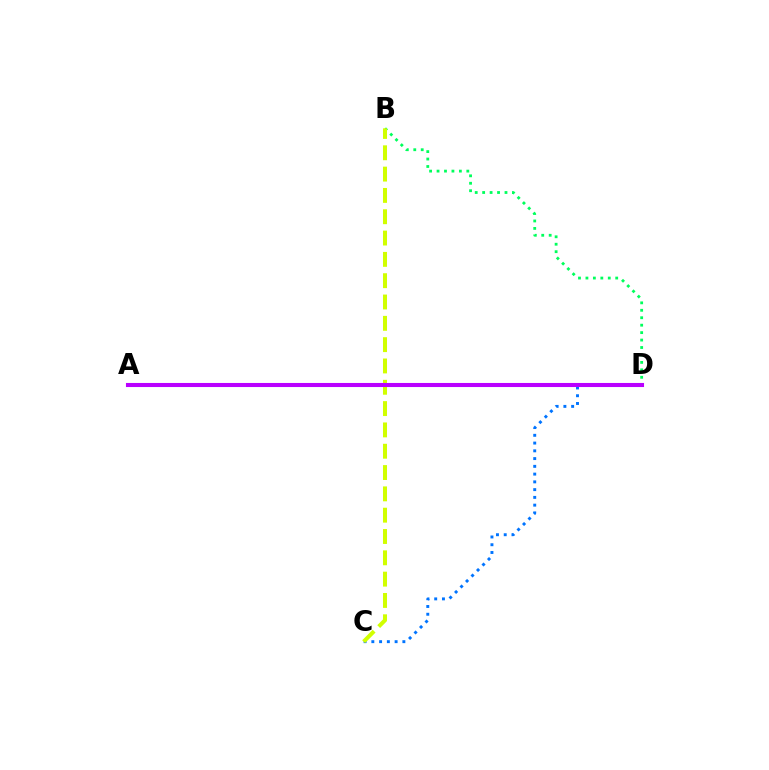{('B', 'D'): [{'color': '#00ff5c', 'line_style': 'dotted', 'thickness': 2.02}], ('C', 'D'): [{'color': '#0074ff', 'line_style': 'dotted', 'thickness': 2.11}], ('A', 'D'): [{'color': '#ff0000', 'line_style': 'solid', 'thickness': 2.79}, {'color': '#b900ff', 'line_style': 'solid', 'thickness': 2.94}], ('B', 'C'): [{'color': '#d1ff00', 'line_style': 'dashed', 'thickness': 2.9}]}